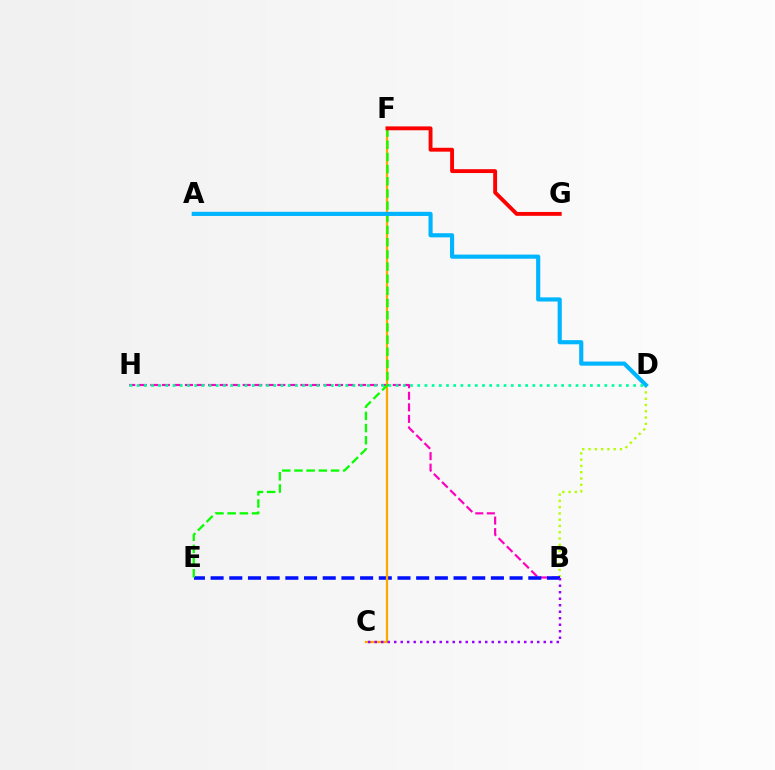{('B', 'D'): [{'color': '#b3ff00', 'line_style': 'dotted', 'thickness': 1.7}], ('B', 'H'): [{'color': '#ff00bd', 'line_style': 'dashed', 'thickness': 1.57}], ('B', 'E'): [{'color': '#0010ff', 'line_style': 'dashed', 'thickness': 2.54}], ('C', 'F'): [{'color': '#ffa500', 'line_style': 'solid', 'thickness': 1.61}], ('E', 'F'): [{'color': '#08ff00', 'line_style': 'dashed', 'thickness': 1.65}], ('A', 'D'): [{'color': '#00b5ff', 'line_style': 'solid', 'thickness': 2.98}], ('B', 'C'): [{'color': '#9b00ff', 'line_style': 'dotted', 'thickness': 1.77}], ('F', 'G'): [{'color': '#ff0000', 'line_style': 'solid', 'thickness': 2.79}], ('D', 'H'): [{'color': '#00ff9d', 'line_style': 'dotted', 'thickness': 1.96}]}